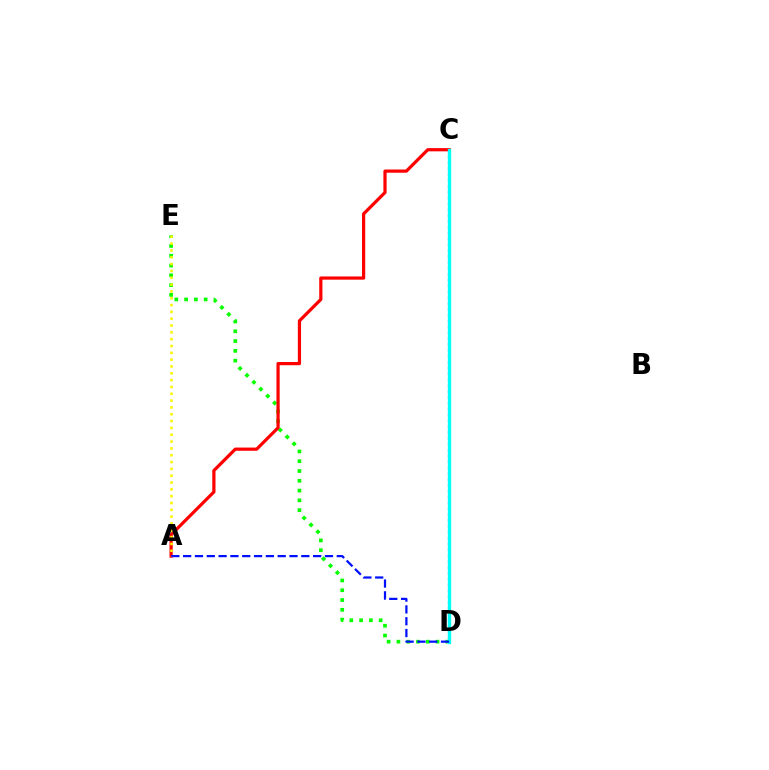{('D', 'E'): [{'color': '#08ff00', 'line_style': 'dotted', 'thickness': 2.66}], ('A', 'C'): [{'color': '#ff0000', 'line_style': 'solid', 'thickness': 2.32}], ('C', 'D'): [{'color': '#ee00ff', 'line_style': 'dotted', 'thickness': 1.59}, {'color': '#00fff6', 'line_style': 'solid', 'thickness': 2.41}], ('A', 'D'): [{'color': '#0010ff', 'line_style': 'dashed', 'thickness': 1.61}], ('A', 'E'): [{'color': '#fcf500', 'line_style': 'dotted', 'thickness': 1.85}]}